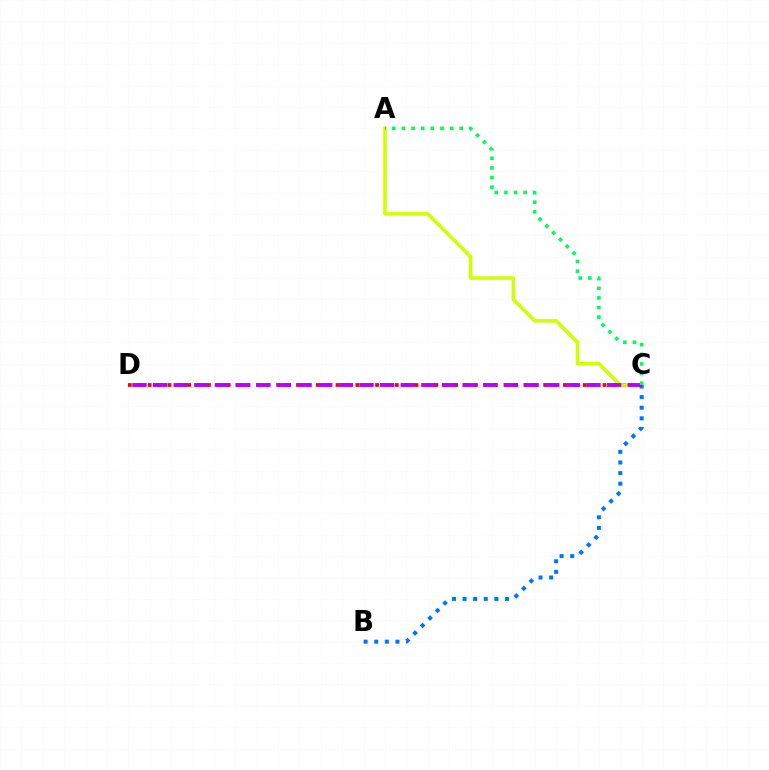{('C', 'D'): [{'color': '#ff0000', 'line_style': 'dotted', 'thickness': 2.69}, {'color': '#b900ff', 'line_style': 'dashed', 'thickness': 2.8}], ('A', 'C'): [{'color': '#d1ff00', 'line_style': 'solid', 'thickness': 2.56}, {'color': '#00ff5c', 'line_style': 'dotted', 'thickness': 2.62}], ('B', 'C'): [{'color': '#0074ff', 'line_style': 'dotted', 'thickness': 2.88}]}